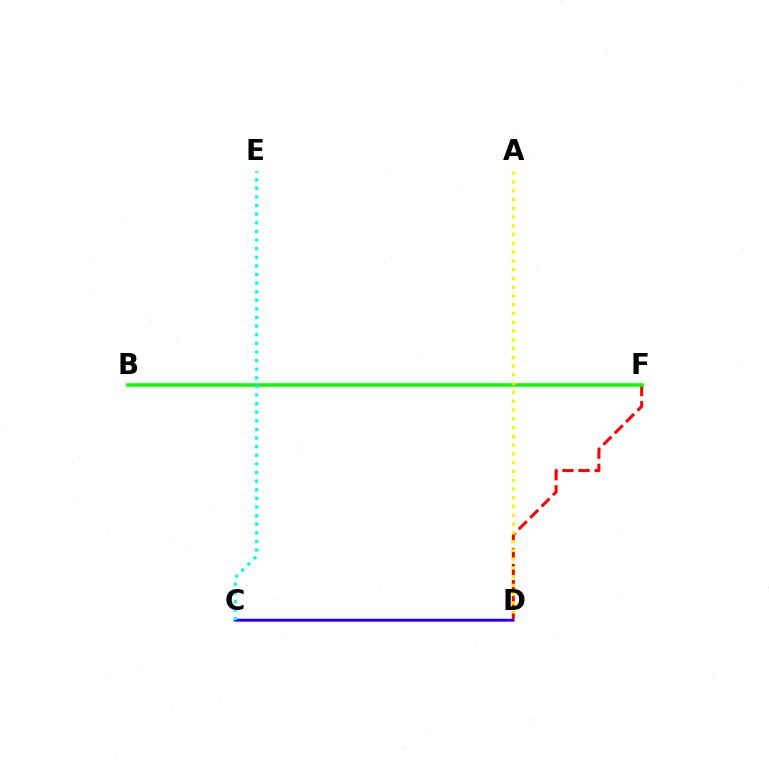{('D', 'F'): [{'color': '#ff0000', 'line_style': 'dashed', 'thickness': 2.18}], ('B', 'F'): [{'color': '#08ff00', 'line_style': 'solid', 'thickness': 2.55}], ('C', 'D'): [{'color': '#ee00ff', 'line_style': 'solid', 'thickness': 1.86}, {'color': '#0010ff', 'line_style': 'solid', 'thickness': 1.76}], ('A', 'D'): [{'color': '#fcf500', 'line_style': 'dotted', 'thickness': 2.38}], ('C', 'E'): [{'color': '#00fff6', 'line_style': 'dotted', 'thickness': 2.34}]}